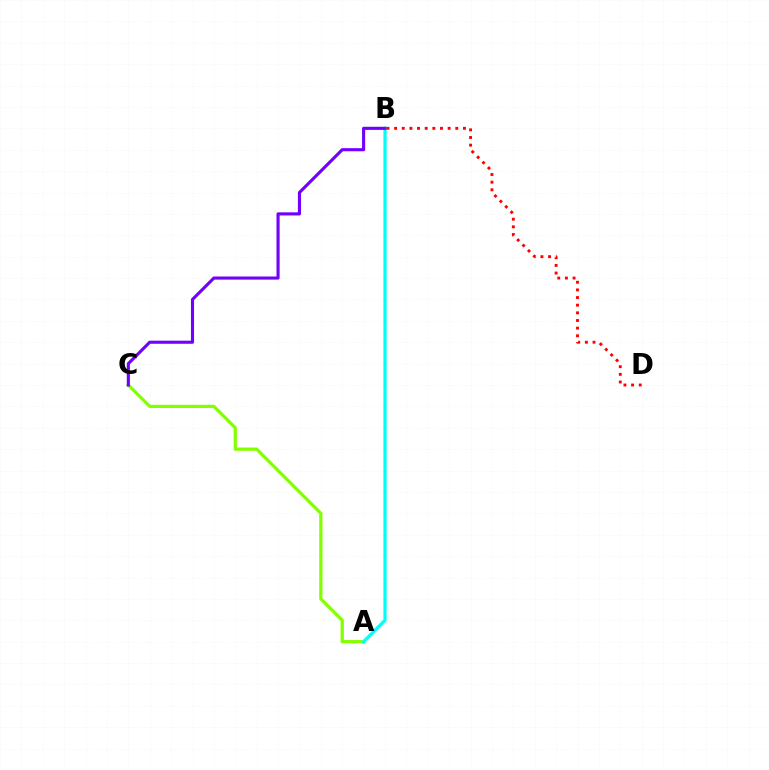{('A', 'C'): [{'color': '#84ff00', 'line_style': 'solid', 'thickness': 2.33}], ('A', 'B'): [{'color': '#00fff6', 'line_style': 'solid', 'thickness': 2.32}], ('B', 'C'): [{'color': '#7200ff', 'line_style': 'solid', 'thickness': 2.24}], ('B', 'D'): [{'color': '#ff0000', 'line_style': 'dotted', 'thickness': 2.08}]}